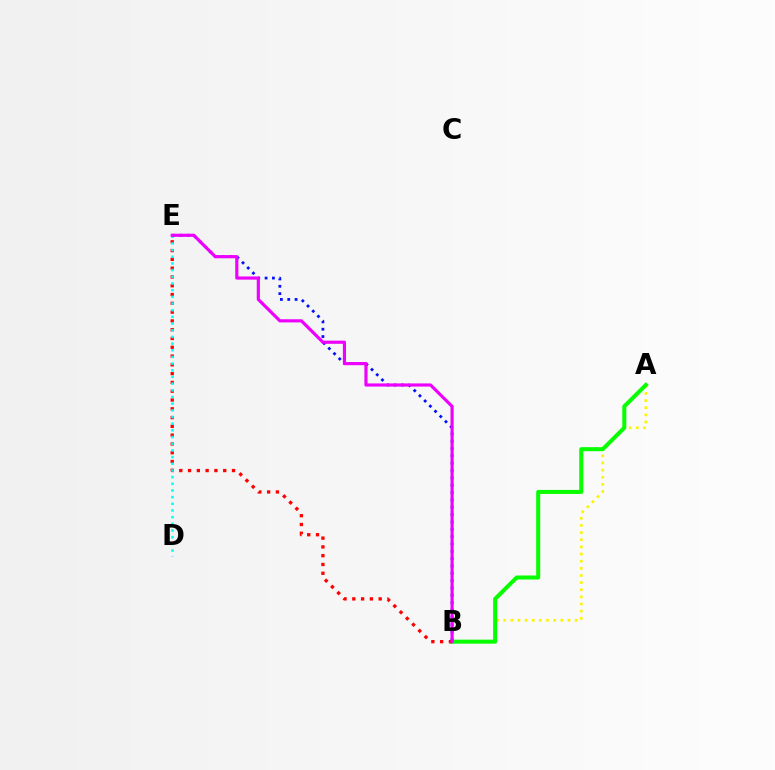{('A', 'B'): [{'color': '#fcf500', 'line_style': 'dotted', 'thickness': 1.94}, {'color': '#08ff00', 'line_style': 'solid', 'thickness': 2.91}], ('B', 'E'): [{'color': '#0010ff', 'line_style': 'dotted', 'thickness': 1.99}, {'color': '#ff0000', 'line_style': 'dotted', 'thickness': 2.39}, {'color': '#ee00ff', 'line_style': 'solid', 'thickness': 2.28}], ('D', 'E'): [{'color': '#00fff6', 'line_style': 'dotted', 'thickness': 1.81}]}